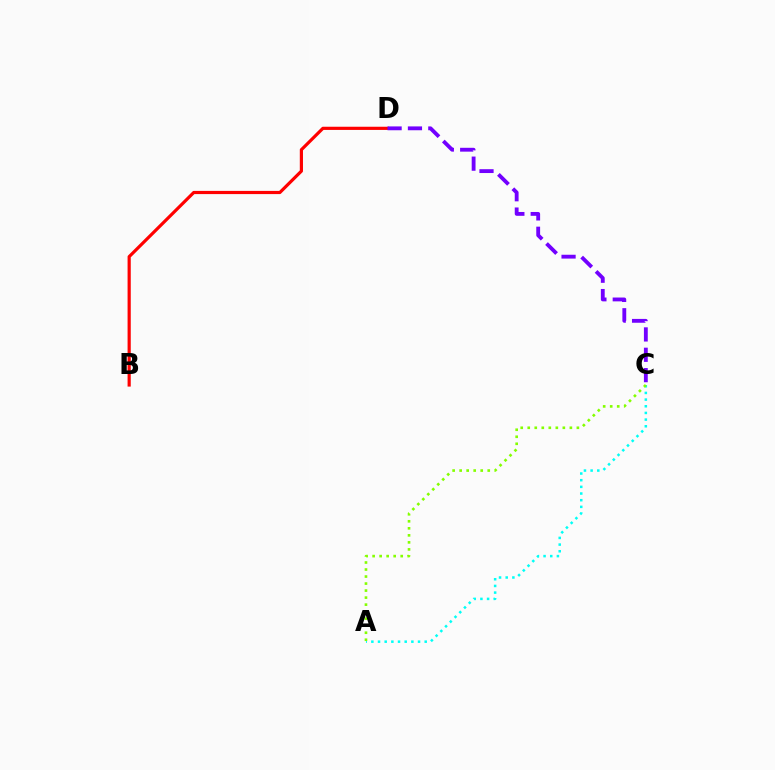{('A', 'C'): [{'color': '#00fff6', 'line_style': 'dotted', 'thickness': 1.81}, {'color': '#84ff00', 'line_style': 'dotted', 'thickness': 1.91}], ('B', 'D'): [{'color': '#ff0000', 'line_style': 'solid', 'thickness': 2.29}], ('C', 'D'): [{'color': '#7200ff', 'line_style': 'dashed', 'thickness': 2.76}]}